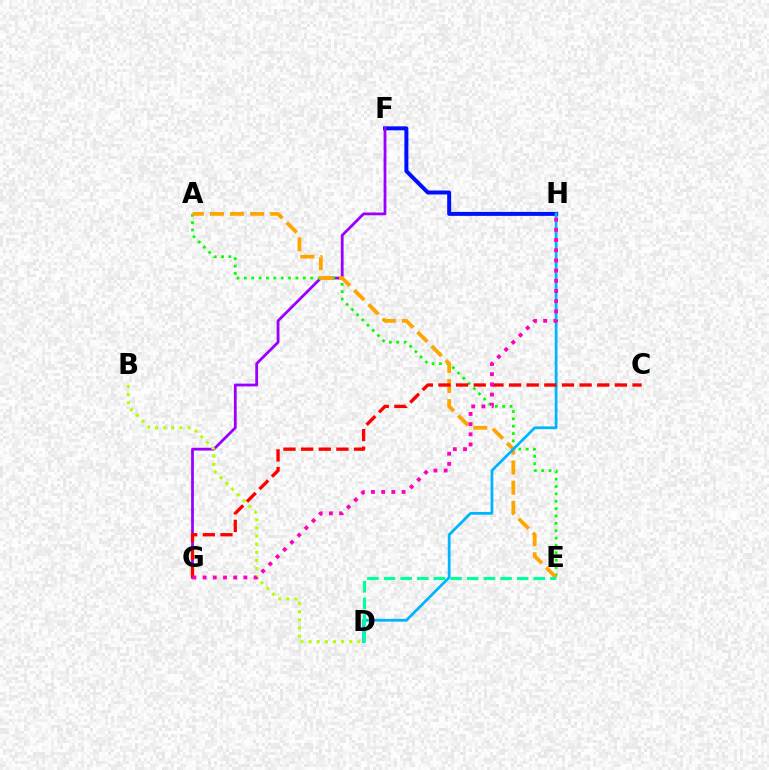{('F', 'H'): [{'color': '#0010ff', 'line_style': 'solid', 'thickness': 2.86}], ('F', 'G'): [{'color': '#9b00ff', 'line_style': 'solid', 'thickness': 2.0}], ('A', 'E'): [{'color': '#08ff00', 'line_style': 'dotted', 'thickness': 2.0}, {'color': '#ffa500', 'line_style': 'dashed', 'thickness': 2.73}], ('B', 'D'): [{'color': '#b3ff00', 'line_style': 'dotted', 'thickness': 2.21}], ('D', 'H'): [{'color': '#00b5ff', 'line_style': 'solid', 'thickness': 1.99}], ('C', 'G'): [{'color': '#ff0000', 'line_style': 'dashed', 'thickness': 2.4}], ('G', 'H'): [{'color': '#ff00bd', 'line_style': 'dotted', 'thickness': 2.77}], ('D', 'E'): [{'color': '#00ff9d', 'line_style': 'dashed', 'thickness': 2.26}]}